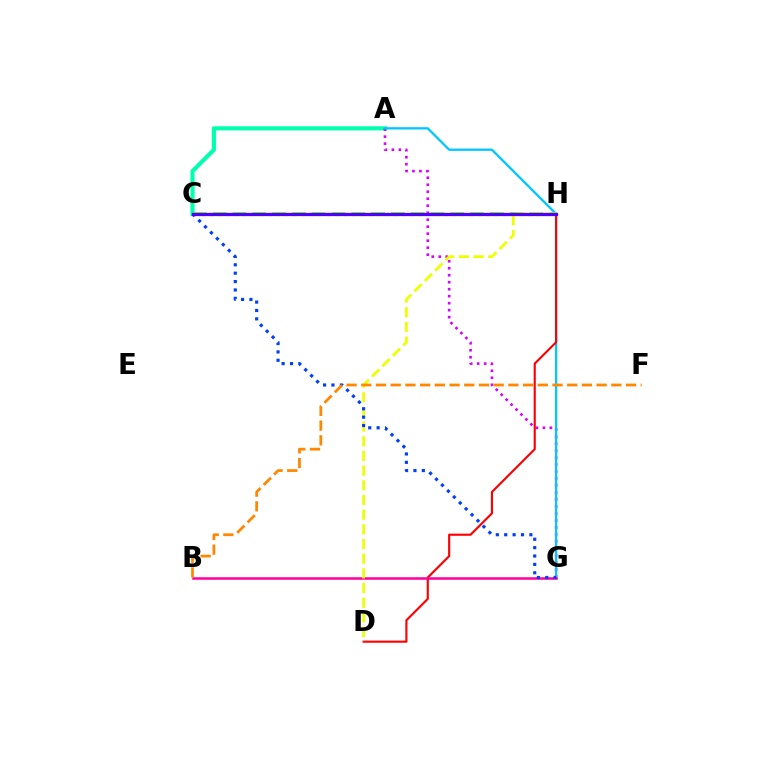{('C', 'H'): [{'color': '#00ff27', 'line_style': 'dotted', 'thickness': 2.28}, {'color': '#66ff00', 'line_style': 'dashed', 'thickness': 2.69}, {'color': '#4f00ff', 'line_style': 'solid', 'thickness': 2.32}], ('A', 'C'): [{'color': '#00ffaf', 'line_style': 'solid', 'thickness': 2.96}], ('A', 'G'): [{'color': '#d600ff', 'line_style': 'dotted', 'thickness': 1.9}, {'color': '#00c7ff', 'line_style': 'solid', 'thickness': 1.66}], ('D', 'H'): [{'color': '#ff0000', 'line_style': 'solid', 'thickness': 1.54}, {'color': '#eeff00', 'line_style': 'dashed', 'thickness': 1.99}], ('B', 'G'): [{'color': '#ff00a0', 'line_style': 'solid', 'thickness': 1.83}], ('C', 'G'): [{'color': '#003fff', 'line_style': 'dotted', 'thickness': 2.28}], ('B', 'F'): [{'color': '#ff8800', 'line_style': 'dashed', 'thickness': 2.0}]}